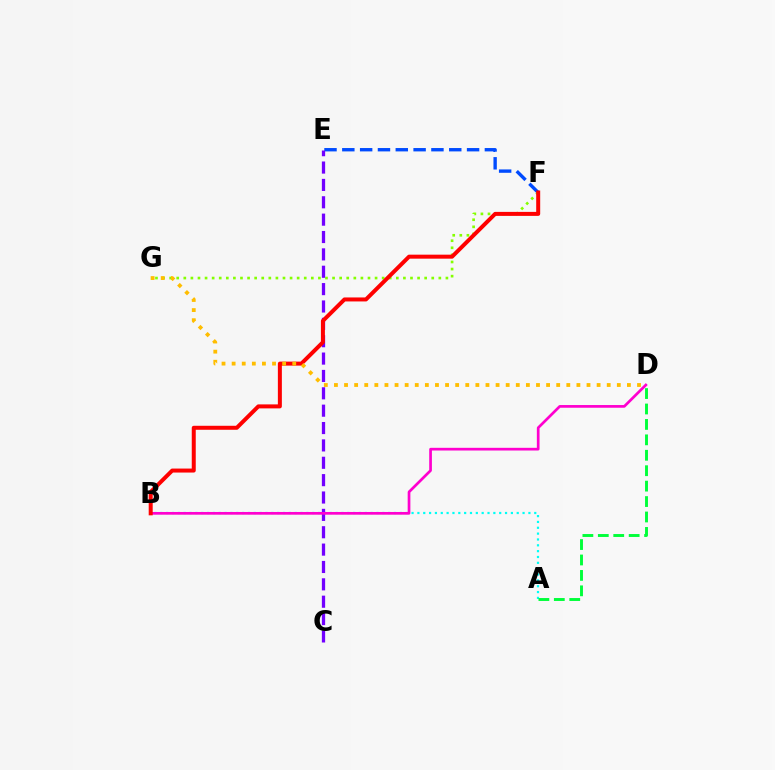{('A', 'B'): [{'color': '#00fff6', 'line_style': 'dotted', 'thickness': 1.59}], ('E', 'F'): [{'color': '#004bff', 'line_style': 'dashed', 'thickness': 2.42}], ('C', 'E'): [{'color': '#7200ff', 'line_style': 'dashed', 'thickness': 2.36}], ('F', 'G'): [{'color': '#84ff00', 'line_style': 'dotted', 'thickness': 1.92}], ('B', 'D'): [{'color': '#ff00cf', 'line_style': 'solid', 'thickness': 1.95}], ('A', 'D'): [{'color': '#00ff39', 'line_style': 'dashed', 'thickness': 2.1}], ('B', 'F'): [{'color': '#ff0000', 'line_style': 'solid', 'thickness': 2.88}], ('D', 'G'): [{'color': '#ffbd00', 'line_style': 'dotted', 'thickness': 2.74}]}